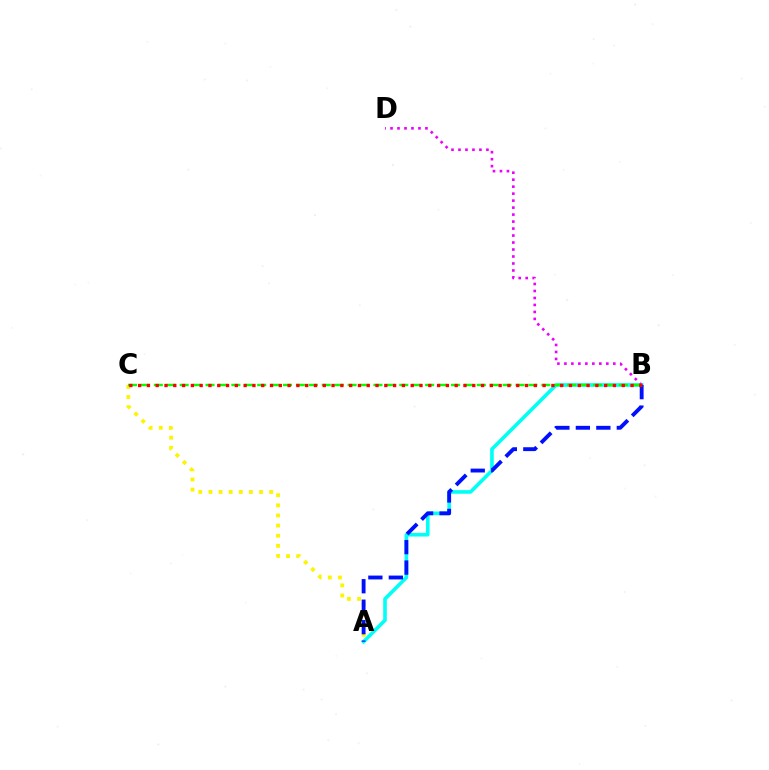{('A', 'B'): [{'color': '#00fff6', 'line_style': 'solid', 'thickness': 2.6}, {'color': '#0010ff', 'line_style': 'dashed', 'thickness': 2.78}], ('A', 'C'): [{'color': '#fcf500', 'line_style': 'dotted', 'thickness': 2.75}], ('B', 'D'): [{'color': '#ee00ff', 'line_style': 'dotted', 'thickness': 1.9}], ('B', 'C'): [{'color': '#08ff00', 'line_style': 'dashed', 'thickness': 1.75}, {'color': '#ff0000', 'line_style': 'dotted', 'thickness': 2.39}]}